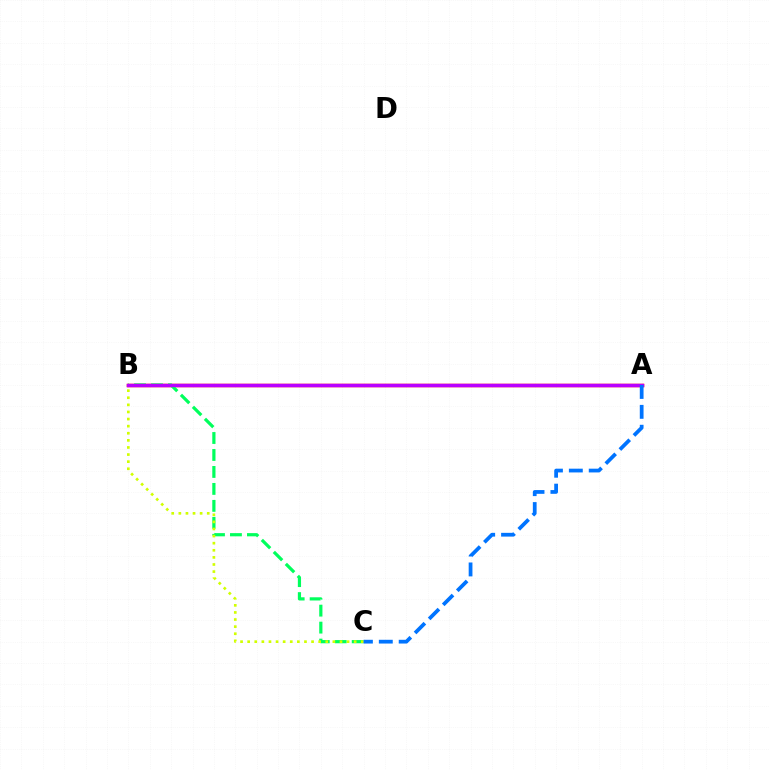{('A', 'B'): [{'color': '#ff0000', 'line_style': 'solid', 'thickness': 2.51}, {'color': '#b900ff', 'line_style': 'solid', 'thickness': 2.43}], ('B', 'C'): [{'color': '#00ff5c', 'line_style': 'dashed', 'thickness': 2.31}, {'color': '#d1ff00', 'line_style': 'dotted', 'thickness': 1.93}], ('A', 'C'): [{'color': '#0074ff', 'line_style': 'dashed', 'thickness': 2.7}]}